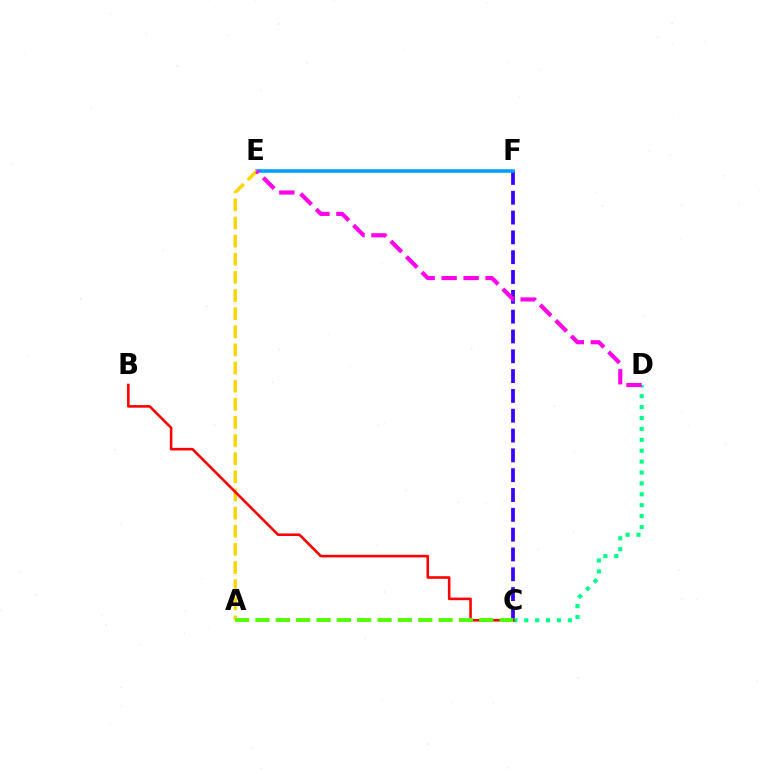{('C', 'F'): [{'color': '#3700ff', 'line_style': 'dashed', 'thickness': 2.69}], ('E', 'F'): [{'color': '#009eff', 'line_style': 'solid', 'thickness': 2.54}], ('A', 'E'): [{'color': '#ffd500', 'line_style': 'dashed', 'thickness': 2.46}], ('C', 'D'): [{'color': '#00ff86', 'line_style': 'dotted', 'thickness': 2.96}], ('B', 'C'): [{'color': '#ff0000', 'line_style': 'solid', 'thickness': 1.85}], ('A', 'C'): [{'color': '#4fff00', 'line_style': 'dashed', 'thickness': 2.76}], ('D', 'E'): [{'color': '#ff00ed', 'line_style': 'dashed', 'thickness': 2.98}]}